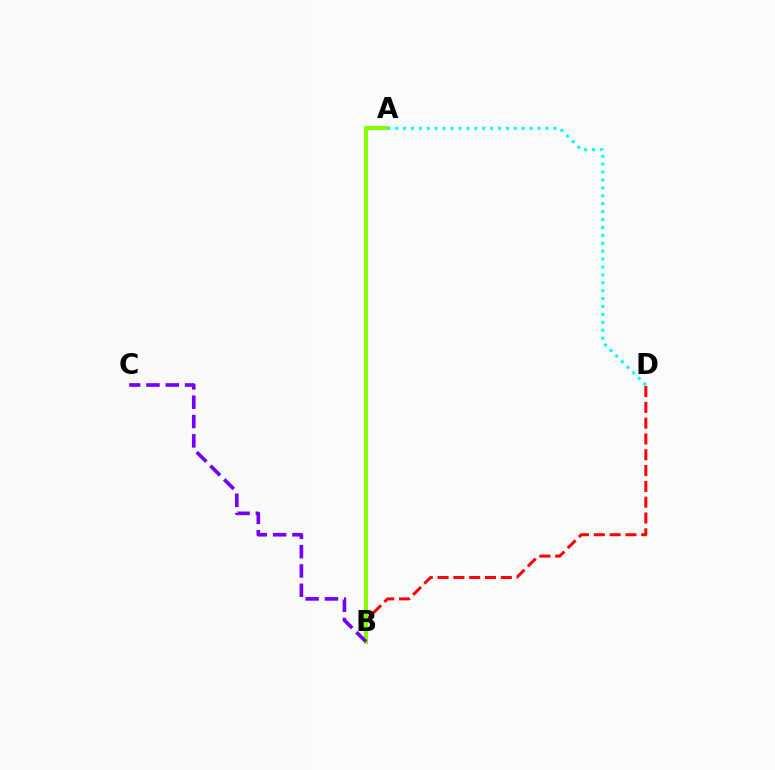{('B', 'D'): [{'color': '#ff0000', 'line_style': 'dashed', 'thickness': 2.15}], ('A', 'B'): [{'color': '#84ff00', 'line_style': 'solid', 'thickness': 2.97}], ('B', 'C'): [{'color': '#7200ff', 'line_style': 'dashed', 'thickness': 2.63}], ('A', 'D'): [{'color': '#00fff6', 'line_style': 'dotted', 'thickness': 2.15}]}